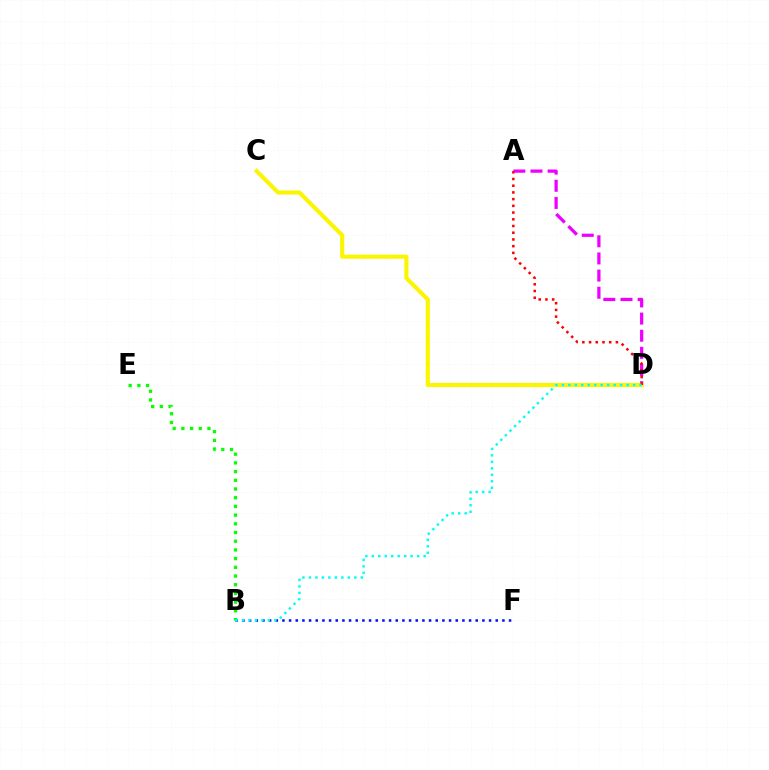{('A', 'D'): [{'color': '#ee00ff', 'line_style': 'dashed', 'thickness': 2.33}, {'color': '#ff0000', 'line_style': 'dotted', 'thickness': 1.82}], ('C', 'D'): [{'color': '#fcf500', 'line_style': 'solid', 'thickness': 2.97}], ('B', 'F'): [{'color': '#0010ff', 'line_style': 'dotted', 'thickness': 1.81}], ('B', 'E'): [{'color': '#08ff00', 'line_style': 'dotted', 'thickness': 2.36}], ('B', 'D'): [{'color': '#00fff6', 'line_style': 'dotted', 'thickness': 1.76}]}